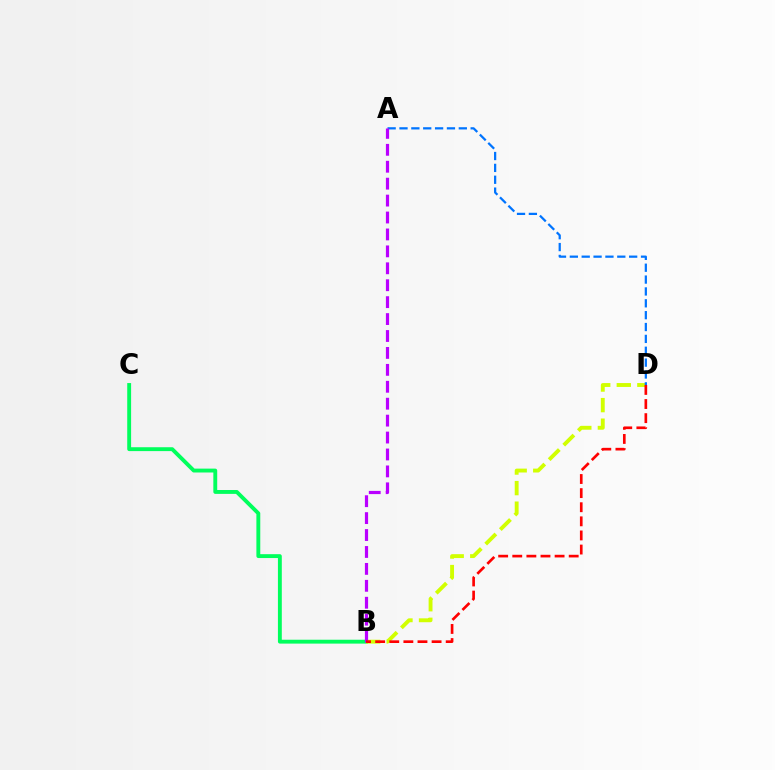{('B', 'C'): [{'color': '#00ff5c', 'line_style': 'solid', 'thickness': 2.79}], ('B', 'D'): [{'color': '#d1ff00', 'line_style': 'dashed', 'thickness': 2.79}, {'color': '#ff0000', 'line_style': 'dashed', 'thickness': 1.92}], ('A', 'D'): [{'color': '#0074ff', 'line_style': 'dashed', 'thickness': 1.61}], ('A', 'B'): [{'color': '#b900ff', 'line_style': 'dashed', 'thickness': 2.3}]}